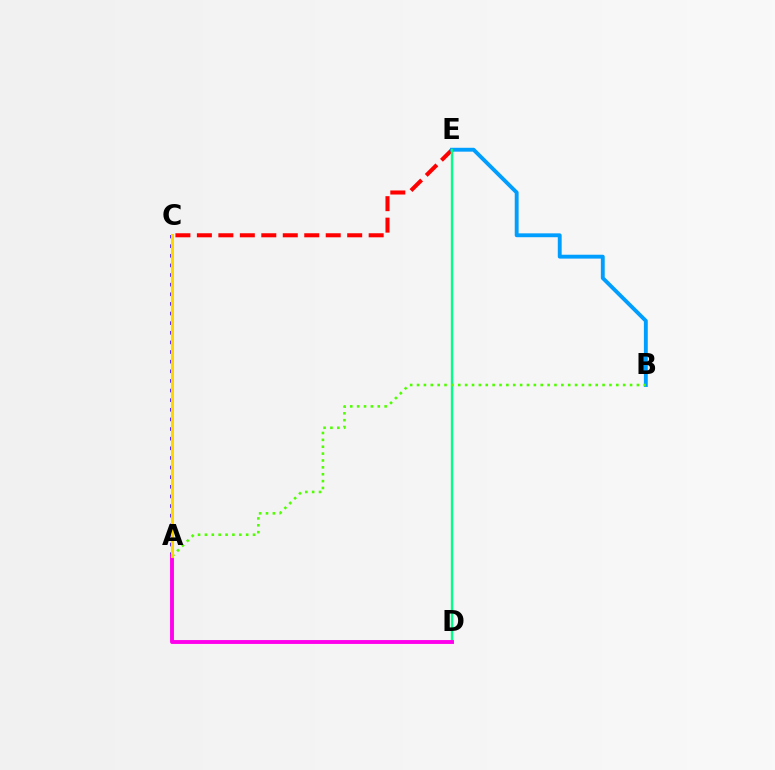{('C', 'E'): [{'color': '#ff0000', 'line_style': 'dashed', 'thickness': 2.92}], ('B', 'E'): [{'color': '#009eff', 'line_style': 'solid', 'thickness': 2.79}], ('D', 'E'): [{'color': '#00ff86', 'line_style': 'solid', 'thickness': 1.74}], ('A', 'B'): [{'color': '#4fff00', 'line_style': 'dotted', 'thickness': 1.87}], ('A', 'C'): [{'color': '#3700ff', 'line_style': 'dotted', 'thickness': 2.62}, {'color': '#ffd500', 'line_style': 'solid', 'thickness': 2.21}], ('A', 'D'): [{'color': '#ff00ed', 'line_style': 'solid', 'thickness': 2.8}]}